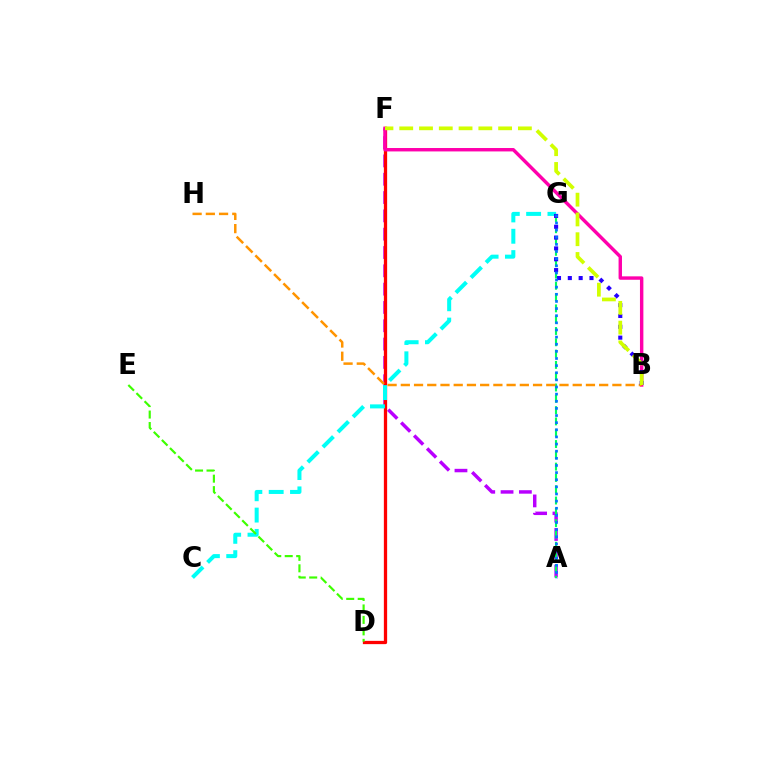{('A', 'F'): [{'color': '#b900ff', 'line_style': 'dashed', 'thickness': 2.49}], ('D', 'F'): [{'color': '#ff0000', 'line_style': 'solid', 'thickness': 2.36}], ('C', 'G'): [{'color': '#00fff6', 'line_style': 'dashed', 'thickness': 2.9}], ('A', 'G'): [{'color': '#00ff5c', 'line_style': 'dashed', 'thickness': 1.54}, {'color': '#0074ff', 'line_style': 'dotted', 'thickness': 1.94}], ('D', 'E'): [{'color': '#3dff00', 'line_style': 'dashed', 'thickness': 1.56}], ('B', 'F'): [{'color': '#ff00ac', 'line_style': 'solid', 'thickness': 2.46}, {'color': '#d1ff00', 'line_style': 'dashed', 'thickness': 2.69}], ('B', 'H'): [{'color': '#ff9400', 'line_style': 'dashed', 'thickness': 1.8}], ('B', 'G'): [{'color': '#2500ff', 'line_style': 'dotted', 'thickness': 2.94}]}